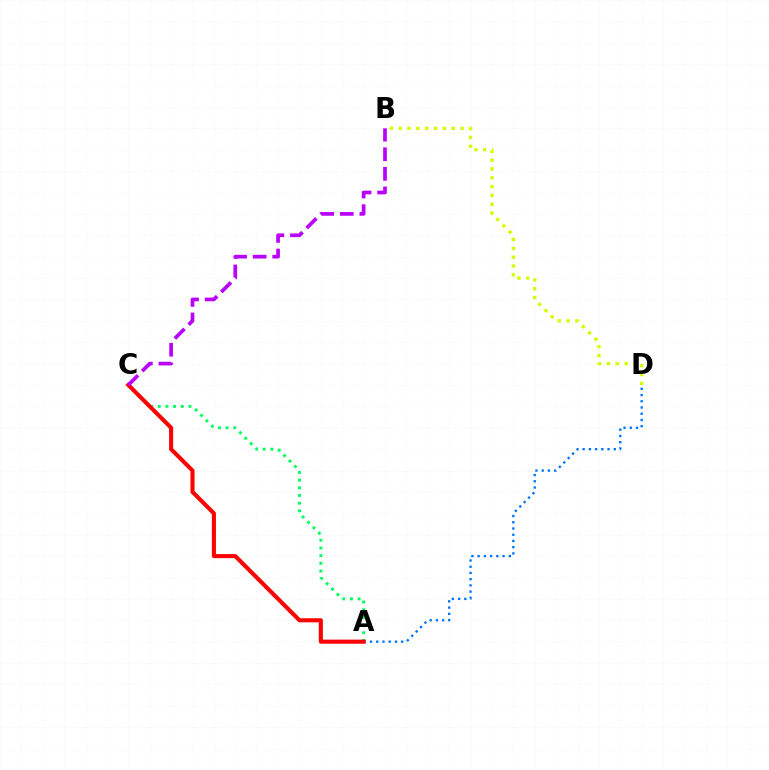{('B', 'D'): [{'color': '#d1ff00', 'line_style': 'dotted', 'thickness': 2.4}], ('A', 'D'): [{'color': '#0074ff', 'line_style': 'dotted', 'thickness': 1.69}], ('A', 'C'): [{'color': '#00ff5c', 'line_style': 'dotted', 'thickness': 2.08}, {'color': '#ff0000', 'line_style': 'solid', 'thickness': 2.94}], ('B', 'C'): [{'color': '#b900ff', 'line_style': 'dashed', 'thickness': 2.66}]}